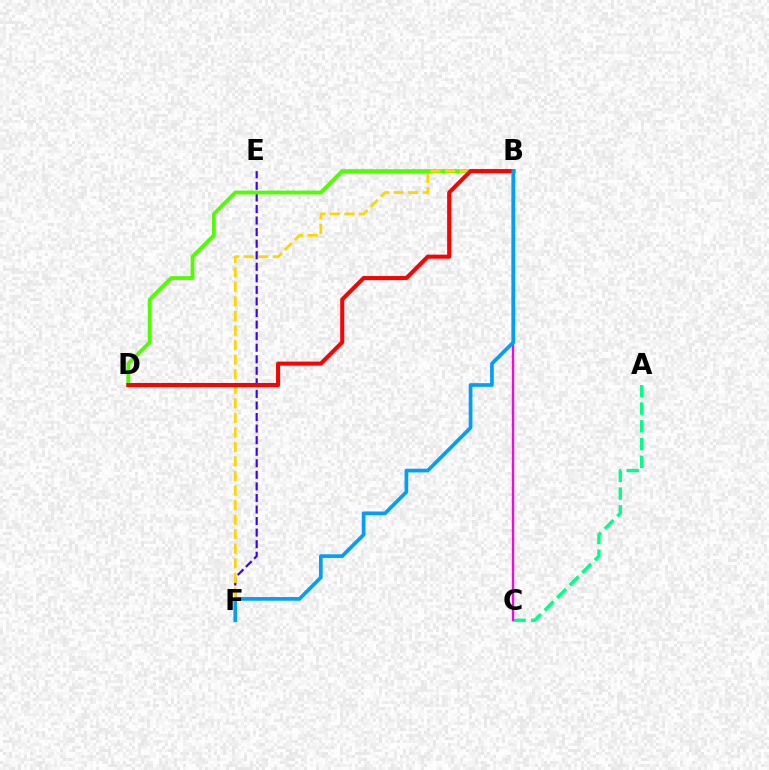{('E', 'F'): [{'color': '#3700ff', 'line_style': 'dashed', 'thickness': 1.57}], ('A', 'C'): [{'color': '#00ff86', 'line_style': 'dashed', 'thickness': 2.41}], ('B', 'C'): [{'color': '#ff00ed', 'line_style': 'solid', 'thickness': 1.69}], ('B', 'D'): [{'color': '#4fff00', 'line_style': 'solid', 'thickness': 2.74}, {'color': '#ff0000', 'line_style': 'solid', 'thickness': 2.91}], ('B', 'F'): [{'color': '#ffd500', 'line_style': 'dashed', 'thickness': 1.98}, {'color': '#009eff', 'line_style': 'solid', 'thickness': 2.65}]}